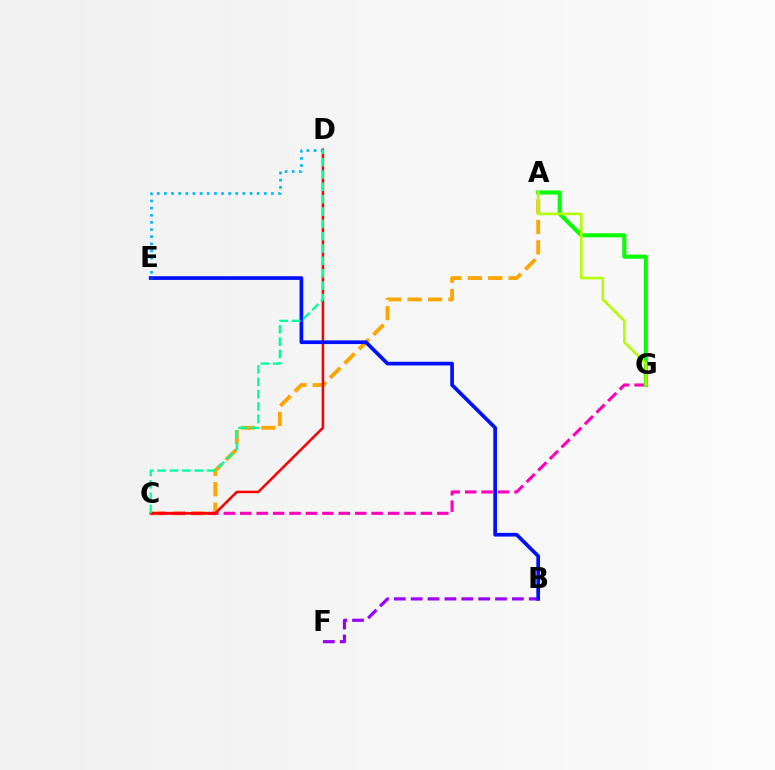{('A', 'C'): [{'color': '#ffa500', 'line_style': 'dashed', 'thickness': 2.77}], ('C', 'G'): [{'color': '#ff00bd', 'line_style': 'dashed', 'thickness': 2.23}], ('B', 'F'): [{'color': '#9b00ff', 'line_style': 'dashed', 'thickness': 2.29}], ('C', 'D'): [{'color': '#ff0000', 'line_style': 'solid', 'thickness': 1.81}, {'color': '#00ff9d', 'line_style': 'dashed', 'thickness': 1.68}], ('B', 'E'): [{'color': '#0010ff', 'line_style': 'solid', 'thickness': 2.66}], ('D', 'E'): [{'color': '#00b5ff', 'line_style': 'dotted', 'thickness': 1.94}], ('A', 'G'): [{'color': '#08ff00', 'line_style': 'solid', 'thickness': 2.94}, {'color': '#b3ff00', 'line_style': 'solid', 'thickness': 1.86}]}